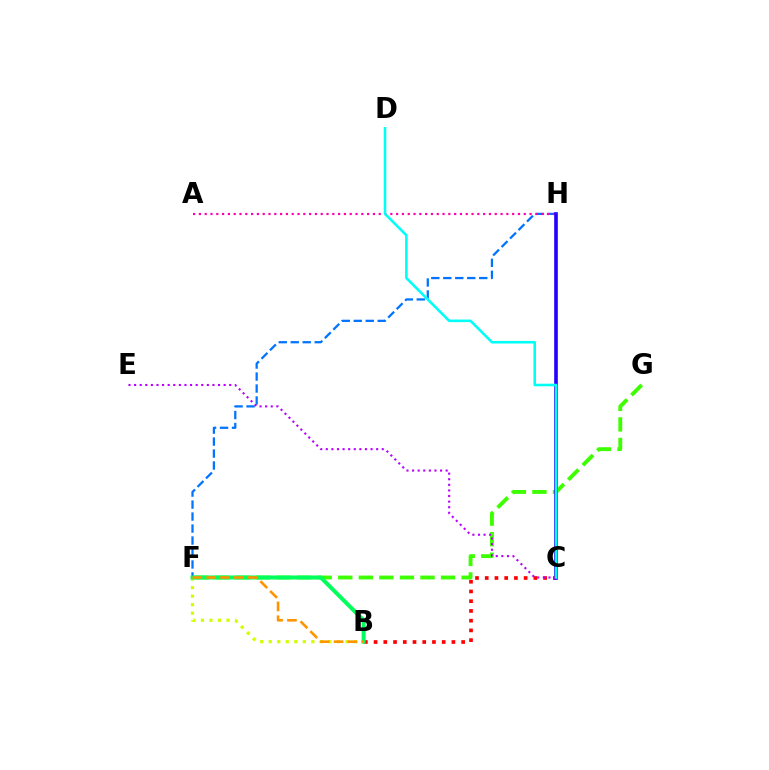{('B', 'C'): [{'color': '#ff0000', 'line_style': 'dotted', 'thickness': 2.64}], ('B', 'F'): [{'color': '#d1ff00', 'line_style': 'dotted', 'thickness': 2.31}, {'color': '#00ff5c', 'line_style': 'solid', 'thickness': 2.86}, {'color': '#ff9400', 'line_style': 'dashed', 'thickness': 1.88}], ('F', 'H'): [{'color': '#0074ff', 'line_style': 'dashed', 'thickness': 1.63}], ('F', 'G'): [{'color': '#3dff00', 'line_style': 'dashed', 'thickness': 2.79}], ('A', 'H'): [{'color': '#ff00ac', 'line_style': 'dotted', 'thickness': 1.58}], ('C', 'H'): [{'color': '#2500ff', 'line_style': 'solid', 'thickness': 2.62}], ('C', 'E'): [{'color': '#b900ff', 'line_style': 'dotted', 'thickness': 1.52}], ('C', 'D'): [{'color': '#00fff6', 'line_style': 'solid', 'thickness': 1.86}]}